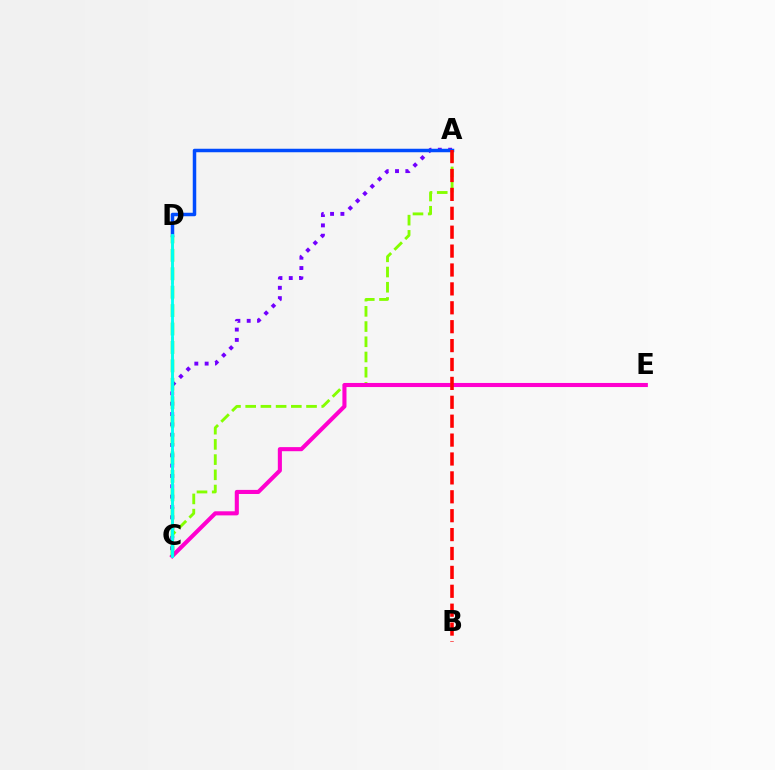{('A', 'C'): [{'color': '#84ff00', 'line_style': 'dashed', 'thickness': 2.07}, {'color': '#7200ff', 'line_style': 'dotted', 'thickness': 2.8}], ('C', 'E'): [{'color': '#ff00cf', 'line_style': 'solid', 'thickness': 2.94}], ('A', 'D'): [{'color': '#004bff', 'line_style': 'solid', 'thickness': 2.51}], ('C', 'D'): [{'color': '#ffbd00', 'line_style': 'dashed', 'thickness': 2.18}, {'color': '#00ff39', 'line_style': 'dashed', 'thickness': 2.5}, {'color': '#00fff6', 'line_style': 'solid', 'thickness': 2.07}], ('A', 'B'): [{'color': '#ff0000', 'line_style': 'dashed', 'thickness': 2.57}]}